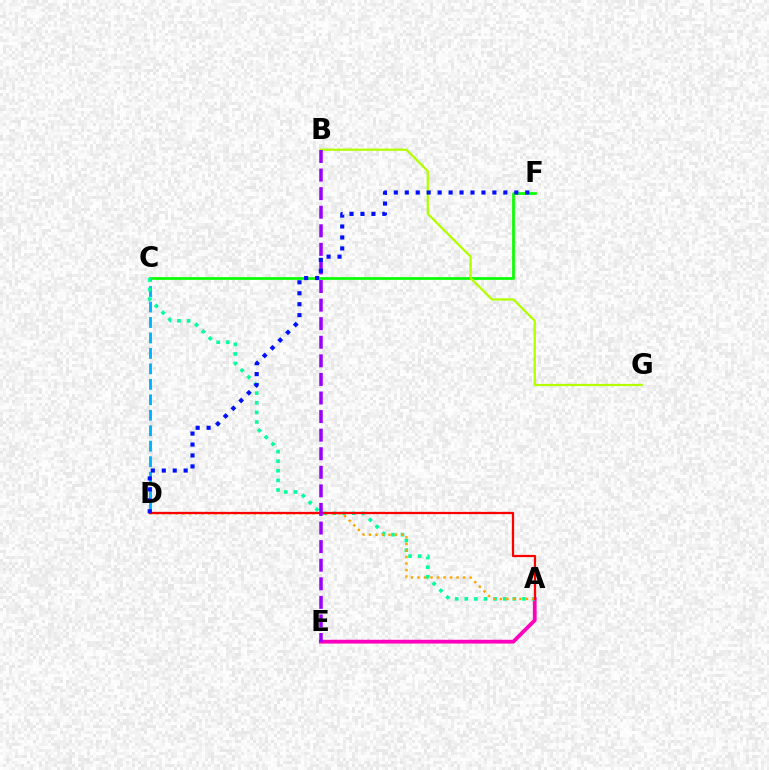{('C', 'D'): [{'color': '#00b5ff', 'line_style': 'dashed', 'thickness': 2.1}], ('A', 'E'): [{'color': '#ff00bd', 'line_style': 'solid', 'thickness': 2.72}], ('C', 'F'): [{'color': '#08ff00', 'line_style': 'solid', 'thickness': 1.96}], ('A', 'C'): [{'color': '#00ff9d', 'line_style': 'dotted', 'thickness': 2.61}], ('A', 'D'): [{'color': '#ffa500', 'line_style': 'dotted', 'thickness': 1.77}, {'color': '#ff0000', 'line_style': 'solid', 'thickness': 1.63}], ('B', 'G'): [{'color': '#b3ff00', 'line_style': 'solid', 'thickness': 1.62}], ('B', 'E'): [{'color': '#9b00ff', 'line_style': 'dashed', 'thickness': 2.52}], ('D', 'F'): [{'color': '#0010ff', 'line_style': 'dotted', 'thickness': 2.98}]}